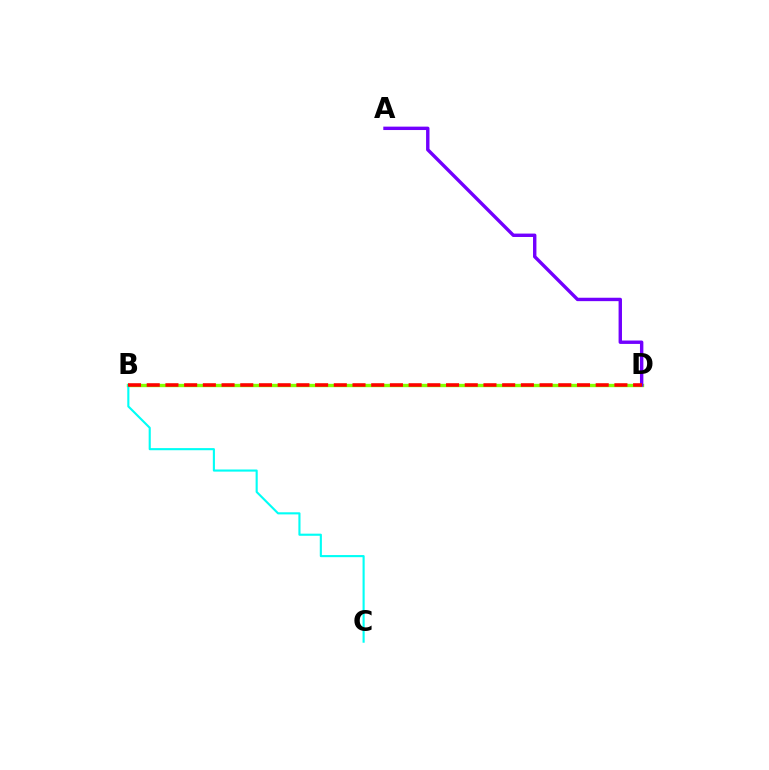{('B', 'D'): [{'color': '#84ff00', 'line_style': 'solid', 'thickness': 2.42}, {'color': '#ff0000', 'line_style': 'dashed', 'thickness': 2.54}], ('A', 'D'): [{'color': '#7200ff', 'line_style': 'solid', 'thickness': 2.45}], ('B', 'C'): [{'color': '#00fff6', 'line_style': 'solid', 'thickness': 1.53}]}